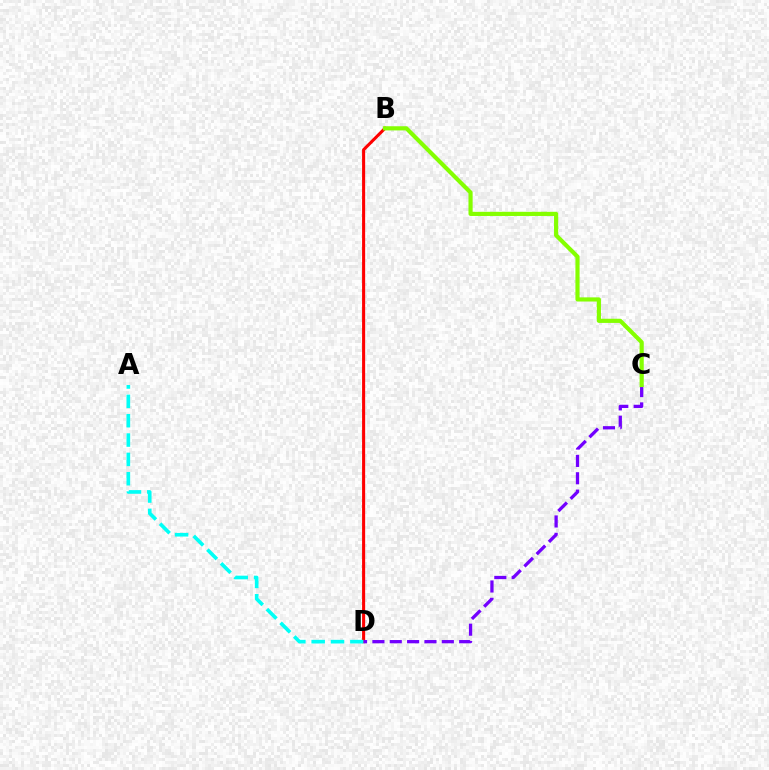{('B', 'D'): [{'color': '#ff0000', 'line_style': 'solid', 'thickness': 2.21}], ('A', 'D'): [{'color': '#00fff6', 'line_style': 'dashed', 'thickness': 2.63}], ('C', 'D'): [{'color': '#7200ff', 'line_style': 'dashed', 'thickness': 2.36}], ('B', 'C'): [{'color': '#84ff00', 'line_style': 'solid', 'thickness': 2.99}]}